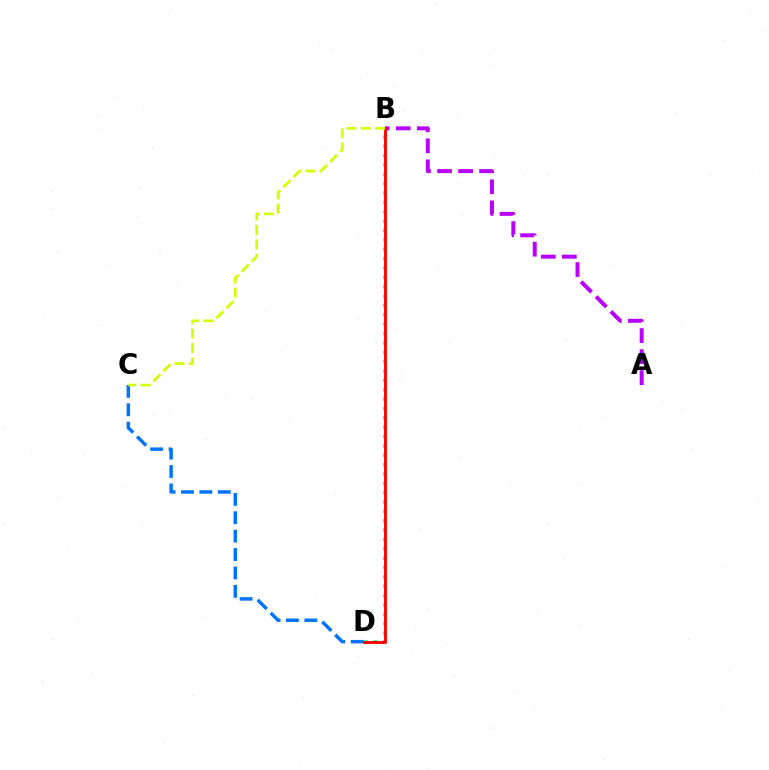{('B', 'D'): [{'color': '#00ff5c', 'line_style': 'dotted', 'thickness': 2.54}, {'color': '#ff0000', 'line_style': 'solid', 'thickness': 2.05}], ('C', 'D'): [{'color': '#0074ff', 'line_style': 'dashed', 'thickness': 2.5}], ('A', 'B'): [{'color': '#b900ff', 'line_style': 'dashed', 'thickness': 2.86}], ('B', 'C'): [{'color': '#d1ff00', 'line_style': 'dashed', 'thickness': 1.94}]}